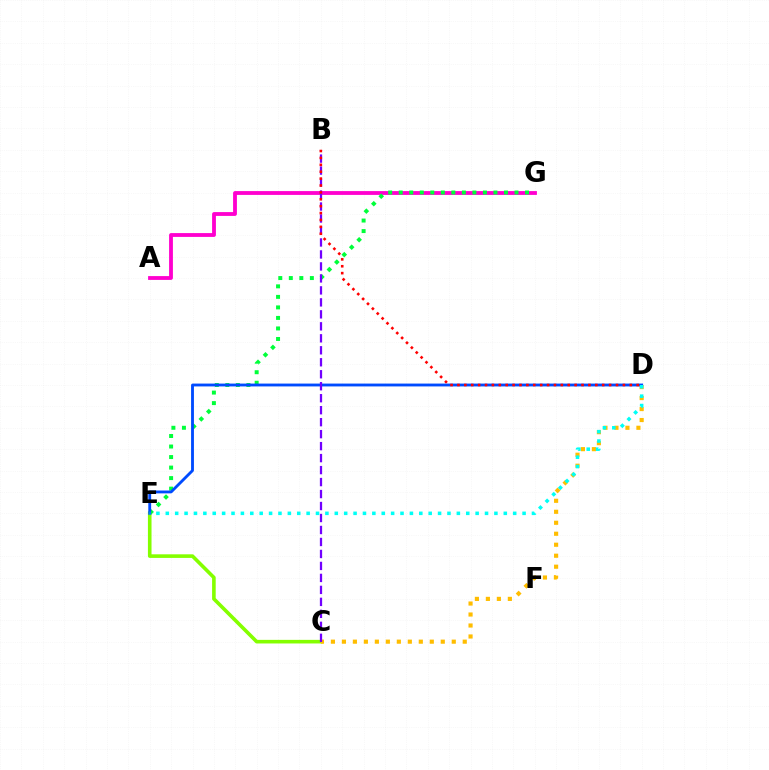{('A', 'G'): [{'color': '#ff00cf', 'line_style': 'solid', 'thickness': 2.75}], ('C', 'E'): [{'color': '#84ff00', 'line_style': 'solid', 'thickness': 2.6}], ('C', 'D'): [{'color': '#ffbd00', 'line_style': 'dotted', 'thickness': 2.98}], ('E', 'G'): [{'color': '#00ff39', 'line_style': 'dotted', 'thickness': 2.86}], ('D', 'E'): [{'color': '#004bff', 'line_style': 'solid', 'thickness': 2.05}, {'color': '#00fff6', 'line_style': 'dotted', 'thickness': 2.55}], ('B', 'C'): [{'color': '#7200ff', 'line_style': 'dashed', 'thickness': 1.63}], ('B', 'D'): [{'color': '#ff0000', 'line_style': 'dotted', 'thickness': 1.87}]}